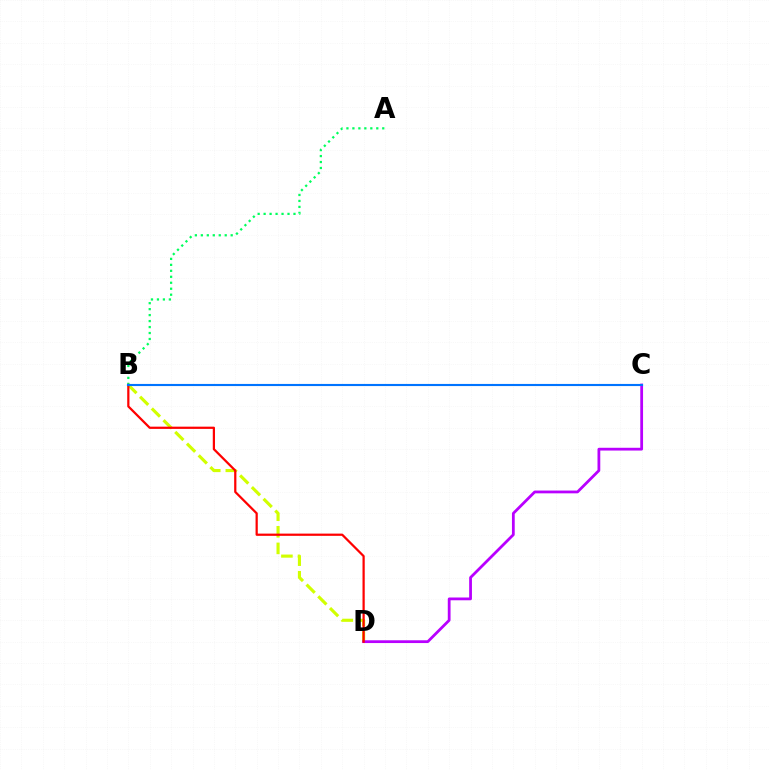{('B', 'D'): [{'color': '#d1ff00', 'line_style': 'dashed', 'thickness': 2.25}, {'color': '#ff0000', 'line_style': 'solid', 'thickness': 1.61}], ('C', 'D'): [{'color': '#b900ff', 'line_style': 'solid', 'thickness': 2.0}], ('A', 'B'): [{'color': '#00ff5c', 'line_style': 'dotted', 'thickness': 1.62}], ('B', 'C'): [{'color': '#0074ff', 'line_style': 'solid', 'thickness': 1.53}]}